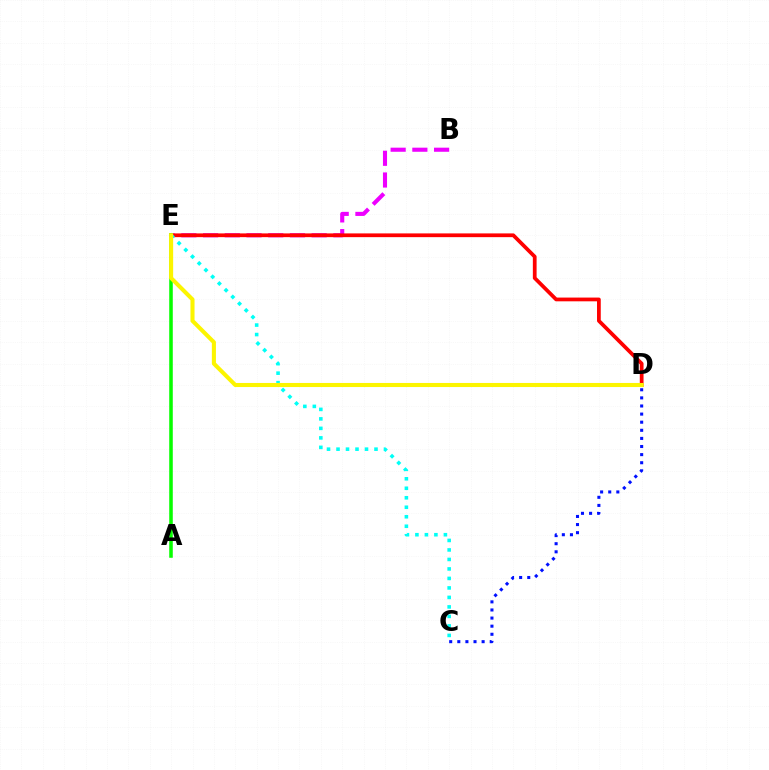{('C', 'D'): [{'color': '#0010ff', 'line_style': 'dotted', 'thickness': 2.2}], ('B', 'E'): [{'color': '#ee00ff', 'line_style': 'dashed', 'thickness': 2.95}], ('D', 'E'): [{'color': '#ff0000', 'line_style': 'solid', 'thickness': 2.7}, {'color': '#fcf500', 'line_style': 'solid', 'thickness': 2.93}], ('C', 'E'): [{'color': '#00fff6', 'line_style': 'dotted', 'thickness': 2.58}], ('A', 'E'): [{'color': '#08ff00', 'line_style': 'solid', 'thickness': 2.56}]}